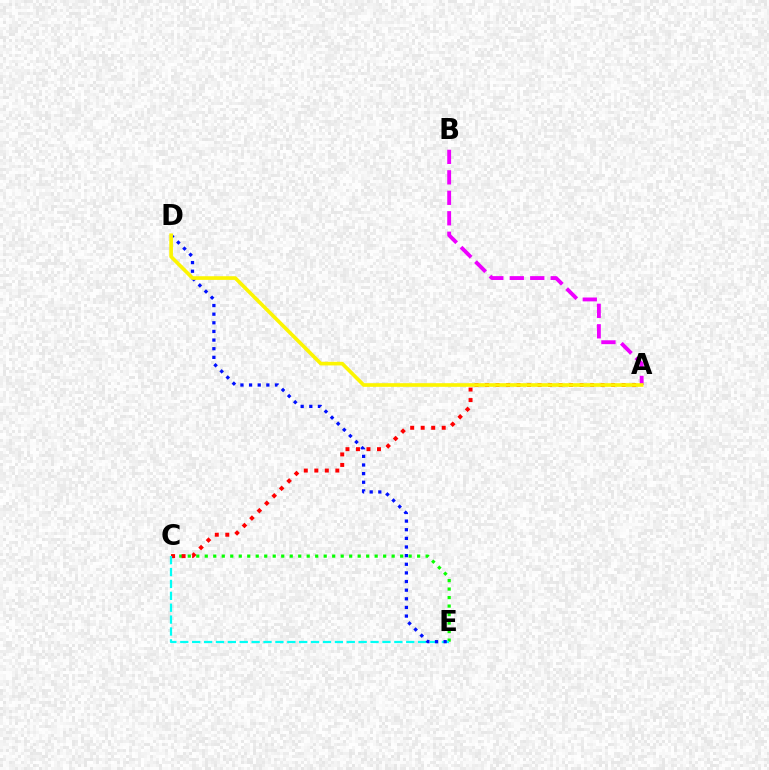{('A', 'B'): [{'color': '#ee00ff', 'line_style': 'dashed', 'thickness': 2.78}], ('C', 'E'): [{'color': '#08ff00', 'line_style': 'dotted', 'thickness': 2.31}, {'color': '#00fff6', 'line_style': 'dashed', 'thickness': 1.62}], ('A', 'C'): [{'color': '#ff0000', 'line_style': 'dotted', 'thickness': 2.86}], ('D', 'E'): [{'color': '#0010ff', 'line_style': 'dotted', 'thickness': 2.35}], ('A', 'D'): [{'color': '#fcf500', 'line_style': 'solid', 'thickness': 2.63}]}